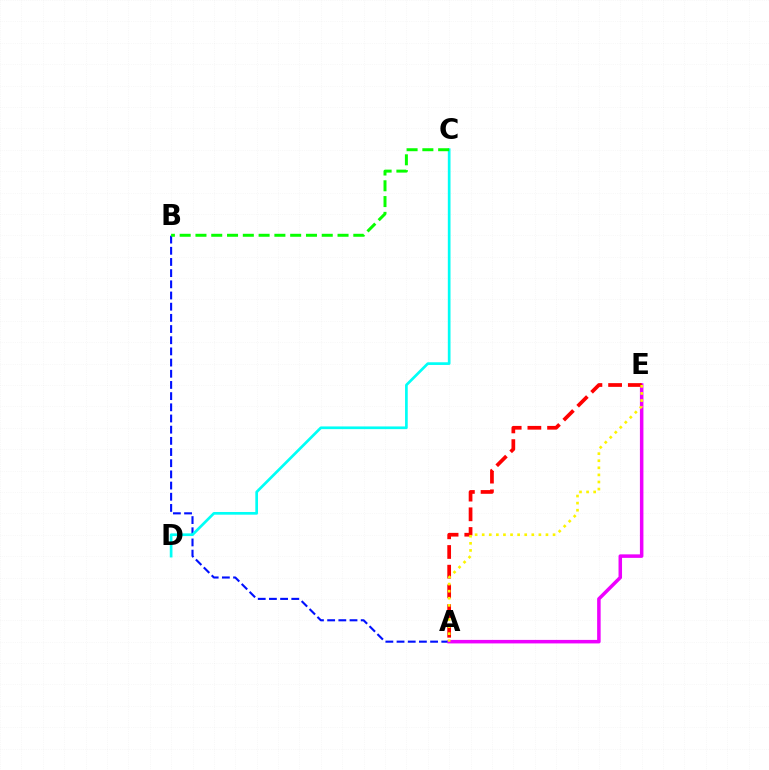{('A', 'B'): [{'color': '#0010ff', 'line_style': 'dashed', 'thickness': 1.52}], ('A', 'E'): [{'color': '#ee00ff', 'line_style': 'solid', 'thickness': 2.53}, {'color': '#ff0000', 'line_style': 'dashed', 'thickness': 2.67}, {'color': '#fcf500', 'line_style': 'dotted', 'thickness': 1.93}], ('C', 'D'): [{'color': '#00fff6', 'line_style': 'solid', 'thickness': 1.94}], ('B', 'C'): [{'color': '#08ff00', 'line_style': 'dashed', 'thickness': 2.14}]}